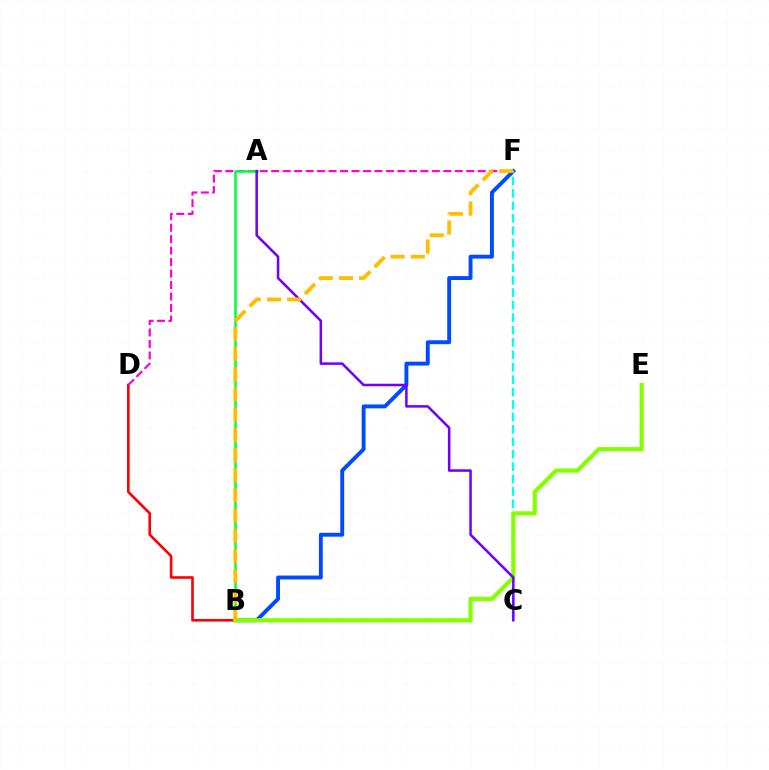{('B', 'F'): [{'color': '#004bff', 'line_style': 'solid', 'thickness': 2.81}, {'color': '#ffbd00', 'line_style': 'dashed', 'thickness': 2.74}], ('B', 'D'): [{'color': '#ff0000', 'line_style': 'solid', 'thickness': 1.88}], ('D', 'F'): [{'color': '#ff00cf', 'line_style': 'dashed', 'thickness': 1.56}], ('A', 'B'): [{'color': '#00ff39', 'line_style': 'solid', 'thickness': 1.81}], ('C', 'F'): [{'color': '#00fff6', 'line_style': 'dashed', 'thickness': 1.69}], ('B', 'E'): [{'color': '#84ff00', 'line_style': 'solid', 'thickness': 2.99}], ('A', 'C'): [{'color': '#7200ff', 'line_style': 'solid', 'thickness': 1.82}]}